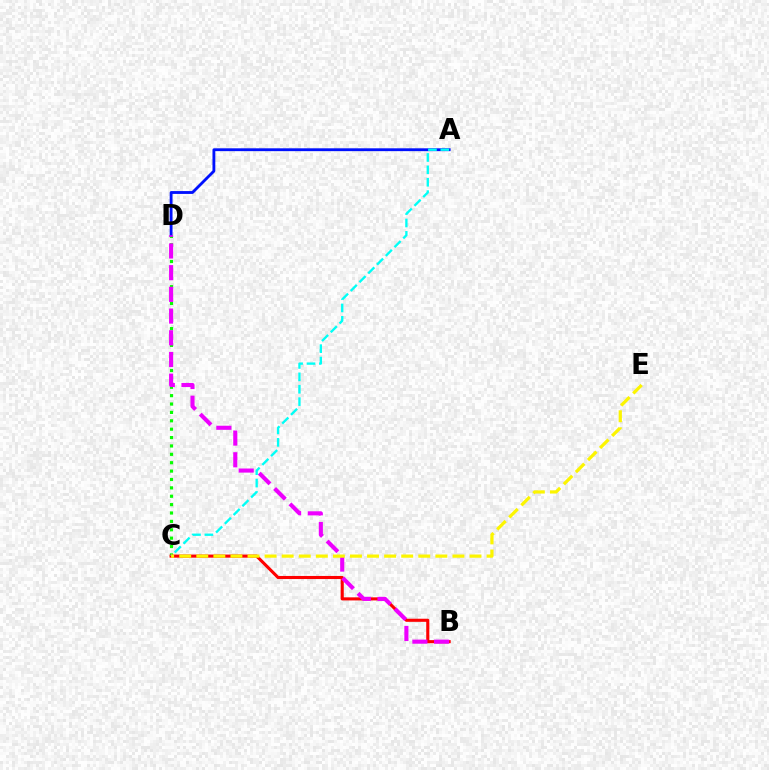{('C', 'D'): [{'color': '#08ff00', 'line_style': 'dotted', 'thickness': 2.28}], ('B', 'C'): [{'color': '#ff0000', 'line_style': 'solid', 'thickness': 2.22}], ('A', 'D'): [{'color': '#0010ff', 'line_style': 'solid', 'thickness': 2.04}], ('B', 'D'): [{'color': '#ee00ff', 'line_style': 'dashed', 'thickness': 2.95}], ('A', 'C'): [{'color': '#00fff6', 'line_style': 'dashed', 'thickness': 1.68}], ('C', 'E'): [{'color': '#fcf500', 'line_style': 'dashed', 'thickness': 2.32}]}